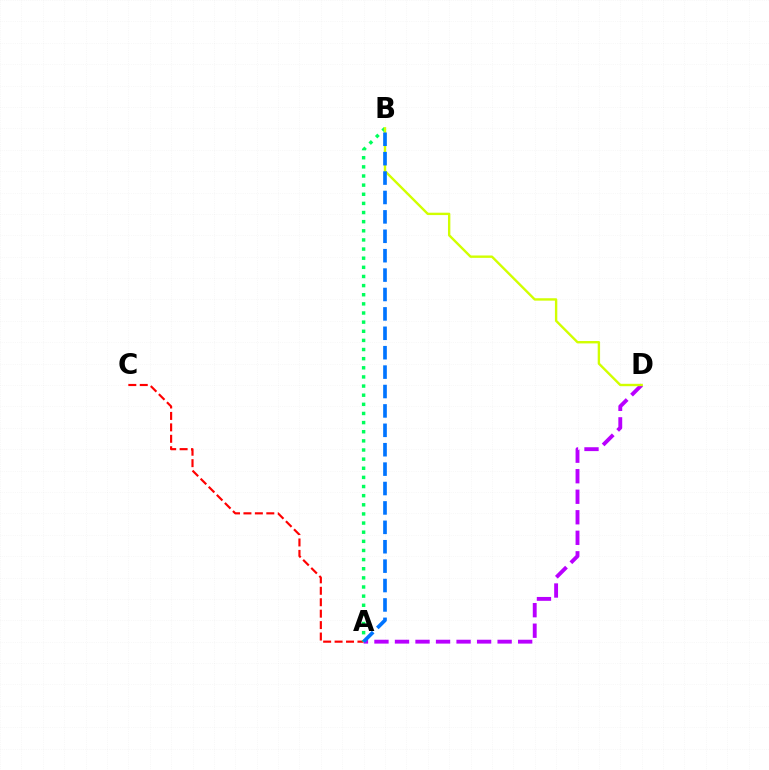{('A', 'C'): [{'color': '#ff0000', 'line_style': 'dashed', 'thickness': 1.55}], ('A', 'B'): [{'color': '#00ff5c', 'line_style': 'dotted', 'thickness': 2.48}, {'color': '#0074ff', 'line_style': 'dashed', 'thickness': 2.64}], ('A', 'D'): [{'color': '#b900ff', 'line_style': 'dashed', 'thickness': 2.79}], ('B', 'D'): [{'color': '#d1ff00', 'line_style': 'solid', 'thickness': 1.72}]}